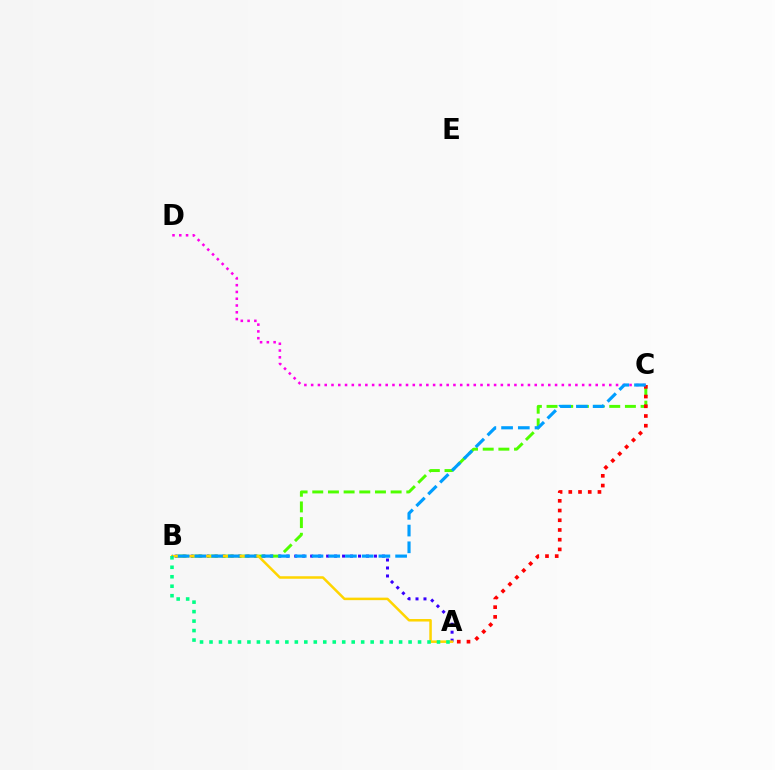{('A', 'B'): [{'color': '#3700ff', 'line_style': 'dotted', 'thickness': 2.17}, {'color': '#ffd500', 'line_style': 'solid', 'thickness': 1.81}, {'color': '#00ff86', 'line_style': 'dotted', 'thickness': 2.58}], ('B', 'C'): [{'color': '#4fff00', 'line_style': 'dashed', 'thickness': 2.13}, {'color': '#009eff', 'line_style': 'dashed', 'thickness': 2.27}], ('C', 'D'): [{'color': '#ff00ed', 'line_style': 'dotted', 'thickness': 1.84}], ('A', 'C'): [{'color': '#ff0000', 'line_style': 'dotted', 'thickness': 2.64}]}